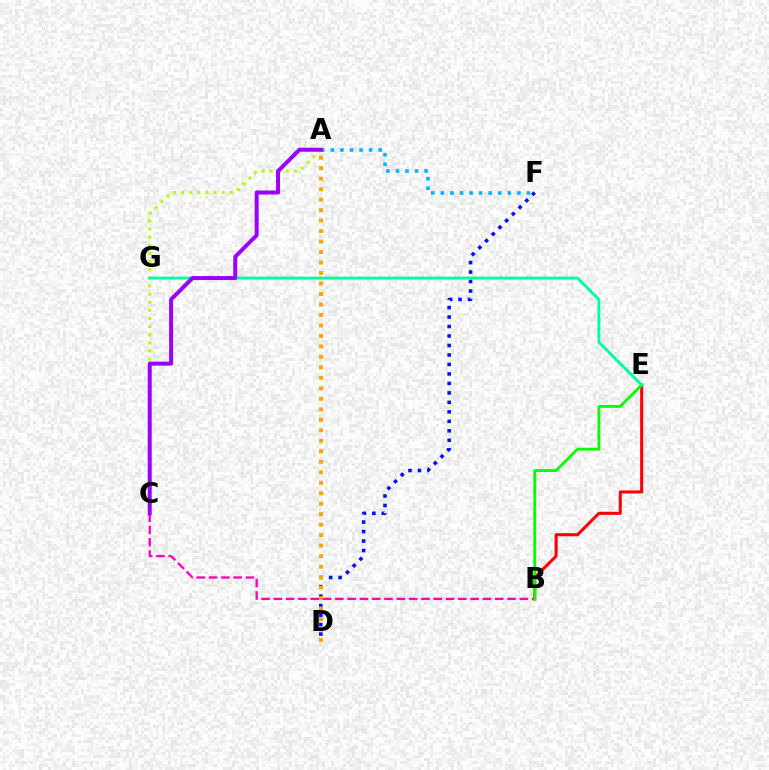{('A', 'F'): [{'color': '#00b5ff', 'line_style': 'dotted', 'thickness': 2.6}], ('B', 'C'): [{'color': '#ff00bd', 'line_style': 'dashed', 'thickness': 1.67}], ('B', 'E'): [{'color': '#ff0000', 'line_style': 'solid', 'thickness': 2.2}, {'color': '#08ff00', 'line_style': 'solid', 'thickness': 2.05}], ('A', 'C'): [{'color': '#b3ff00', 'line_style': 'dotted', 'thickness': 2.21}, {'color': '#9b00ff', 'line_style': 'solid', 'thickness': 2.87}], ('D', 'F'): [{'color': '#0010ff', 'line_style': 'dotted', 'thickness': 2.58}], ('E', 'G'): [{'color': '#00ff9d', 'line_style': 'solid', 'thickness': 2.08}], ('A', 'D'): [{'color': '#ffa500', 'line_style': 'dotted', 'thickness': 2.85}]}